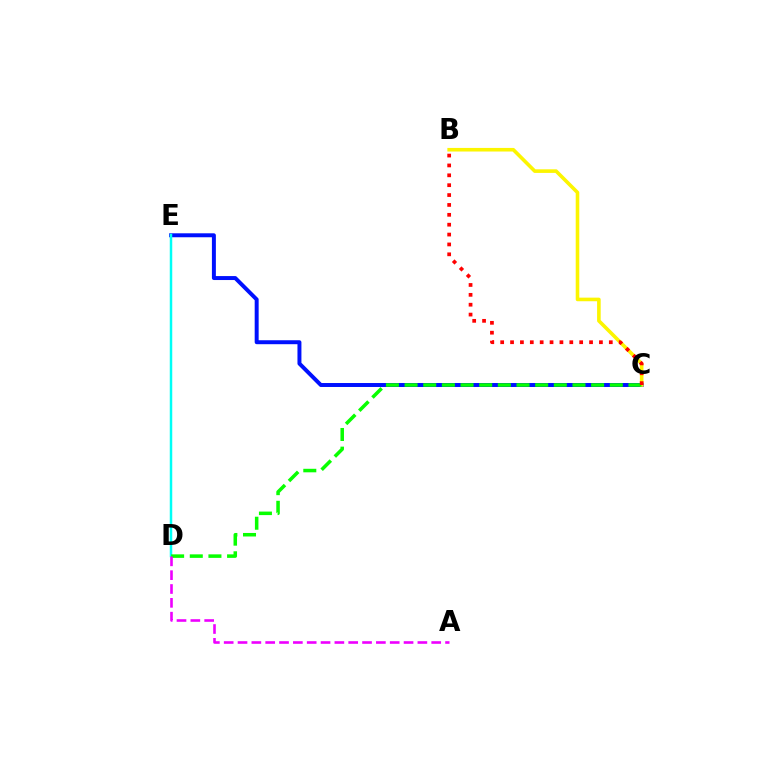{('C', 'E'): [{'color': '#0010ff', 'line_style': 'solid', 'thickness': 2.85}], ('D', 'E'): [{'color': '#00fff6', 'line_style': 'solid', 'thickness': 1.79}], ('B', 'C'): [{'color': '#fcf500', 'line_style': 'solid', 'thickness': 2.59}, {'color': '#ff0000', 'line_style': 'dotted', 'thickness': 2.68}], ('C', 'D'): [{'color': '#08ff00', 'line_style': 'dashed', 'thickness': 2.53}], ('A', 'D'): [{'color': '#ee00ff', 'line_style': 'dashed', 'thickness': 1.88}]}